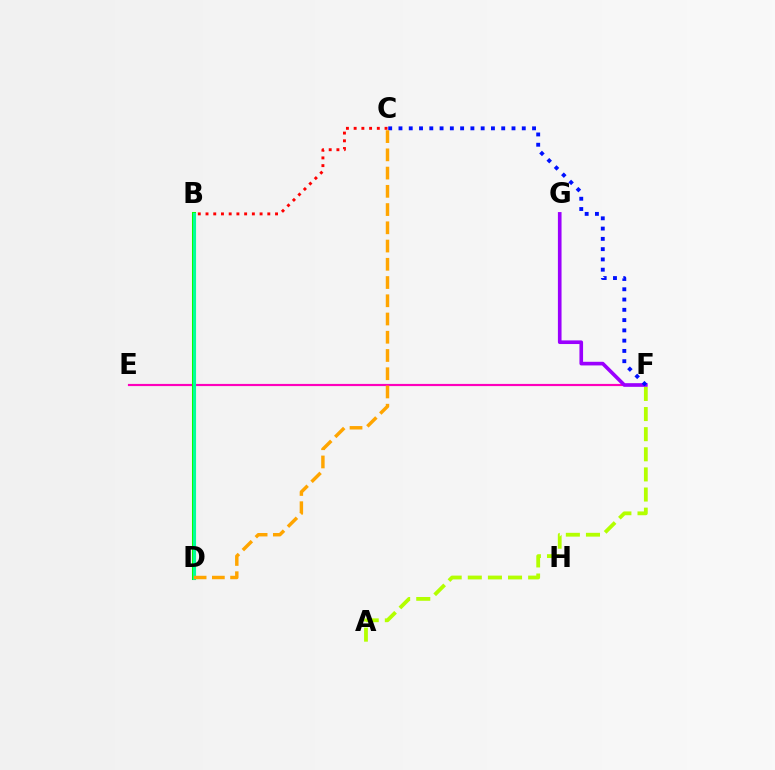{('E', 'F'): [{'color': '#ff00bd', 'line_style': 'solid', 'thickness': 1.56}], ('B', 'C'): [{'color': '#ff0000', 'line_style': 'dotted', 'thickness': 2.1}], ('B', 'D'): [{'color': '#00b5ff', 'line_style': 'dashed', 'thickness': 2.72}, {'color': '#08ff00', 'line_style': 'solid', 'thickness': 2.92}, {'color': '#00ff9d', 'line_style': 'solid', 'thickness': 2.2}], ('F', 'G'): [{'color': '#9b00ff', 'line_style': 'solid', 'thickness': 2.62}], ('C', 'F'): [{'color': '#0010ff', 'line_style': 'dotted', 'thickness': 2.79}], ('A', 'F'): [{'color': '#b3ff00', 'line_style': 'dashed', 'thickness': 2.73}], ('C', 'D'): [{'color': '#ffa500', 'line_style': 'dashed', 'thickness': 2.48}]}